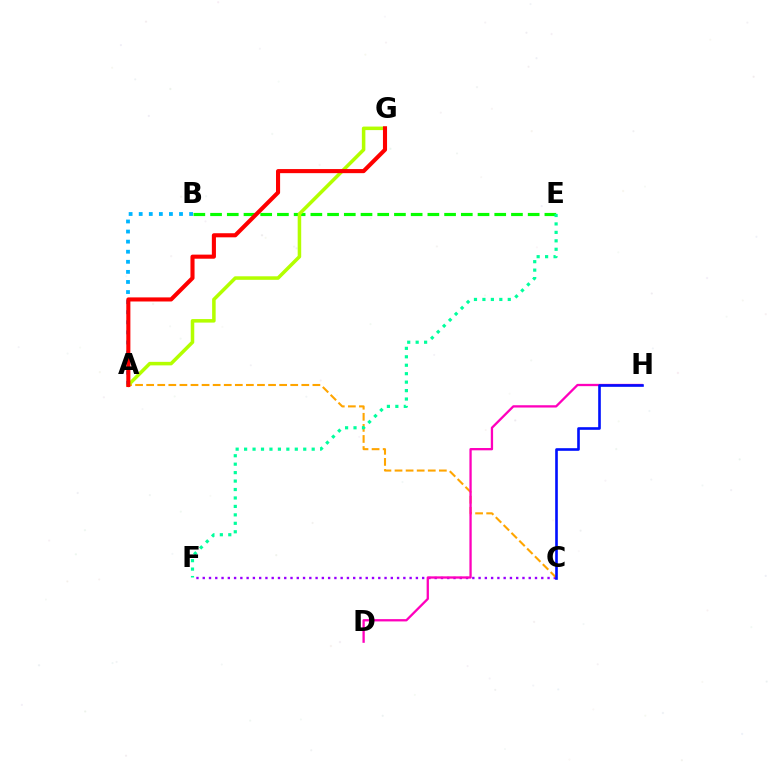{('C', 'F'): [{'color': '#9b00ff', 'line_style': 'dotted', 'thickness': 1.7}], ('A', 'C'): [{'color': '#ffa500', 'line_style': 'dashed', 'thickness': 1.51}], ('D', 'H'): [{'color': '#ff00bd', 'line_style': 'solid', 'thickness': 1.66}], ('B', 'E'): [{'color': '#08ff00', 'line_style': 'dashed', 'thickness': 2.27}], ('A', 'B'): [{'color': '#00b5ff', 'line_style': 'dotted', 'thickness': 2.74}], ('A', 'G'): [{'color': '#b3ff00', 'line_style': 'solid', 'thickness': 2.54}, {'color': '#ff0000', 'line_style': 'solid', 'thickness': 2.95}], ('E', 'F'): [{'color': '#00ff9d', 'line_style': 'dotted', 'thickness': 2.3}], ('C', 'H'): [{'color': '#0010ff', 'line_style': 'solid', 'thickness': 1.89}]}